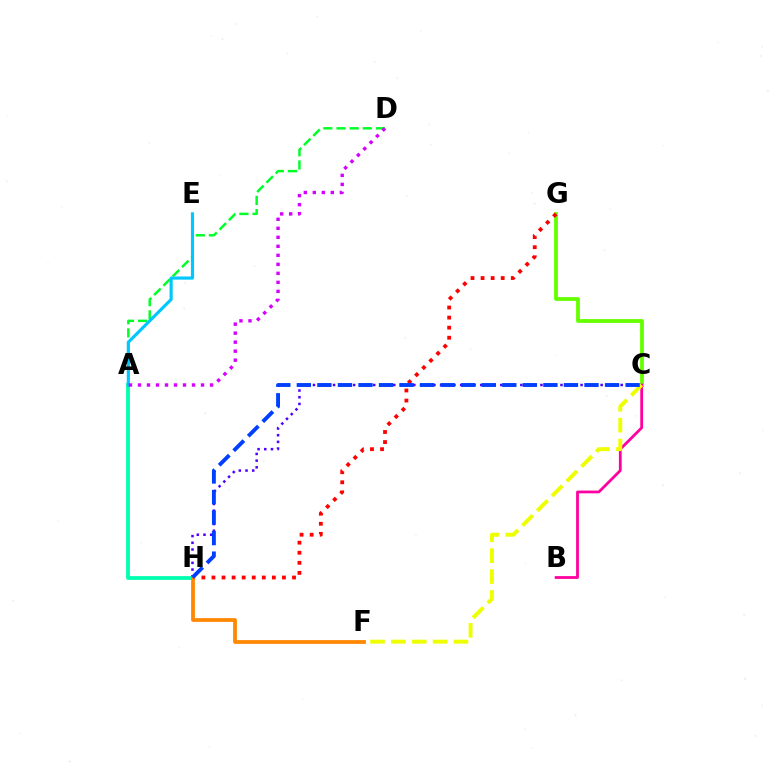{('C', 'H'): [{'color': '#4f00ff', 'line_style': 'dotted', 'thickness': 1.82}, {'color': '#003fff', 'line_style': 'dashed', 'thickness': 2.79}], ('A', 'H'): [{'color': '#00ffaf', 'line_style': 'solid', 'thickness': 2.71}], ('C', 'G'): [{'color': '#66ff00', 'line_style': 'solid', 'thickness': 2.75}], ('B', 'C'): [{'color': '#ff00a0', 'line_style': 'solid', 'thickness': 2.0}], ('A', 'D'): [{'color': '#00ff27', 'line_style': 'dashed', 'thickness': 1.78}, {'color': '#d600ff', 'line_style': 'dotted', 'thickness': 2.45}], ('C', 'F'): [{'color': '#eeff00', 'line_style': 'dashed', 'thickness': 2.84}], ('G', 'H'): [{'color': '#ff0000', 'line_style': 'dotted', 'thickness': 2.74}], ('F', 'H'): [{'color': '#ff8800', 'line_style': 'solid', 'thickness': 2.72}], ('A', 'E'): [{'color': '#00c7ff', 'line_style': 'solid', 'thickness': 2.27}]}